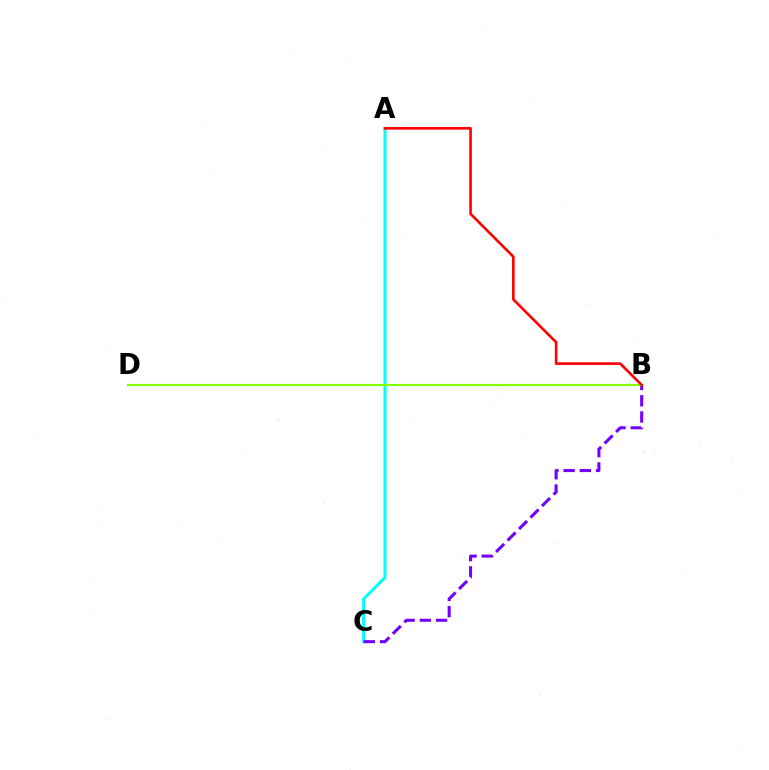{('A', 'C'): [{'color': '#00fff6', 'line_style': 'solid', 'thickness': 2.18}], ('B', 'C'): [{'color': '#7200ff', 'line_style': 'dashed', 'thickness': 2.2}], ('B', 'D'): [{'color': '#84ff00', 'line_style': 'solid', 'thickness': 1.56}], ('A', 'B'): [{'color': '#ff0000', 'line_style': 'solid', 'thickness': 1.88}]}